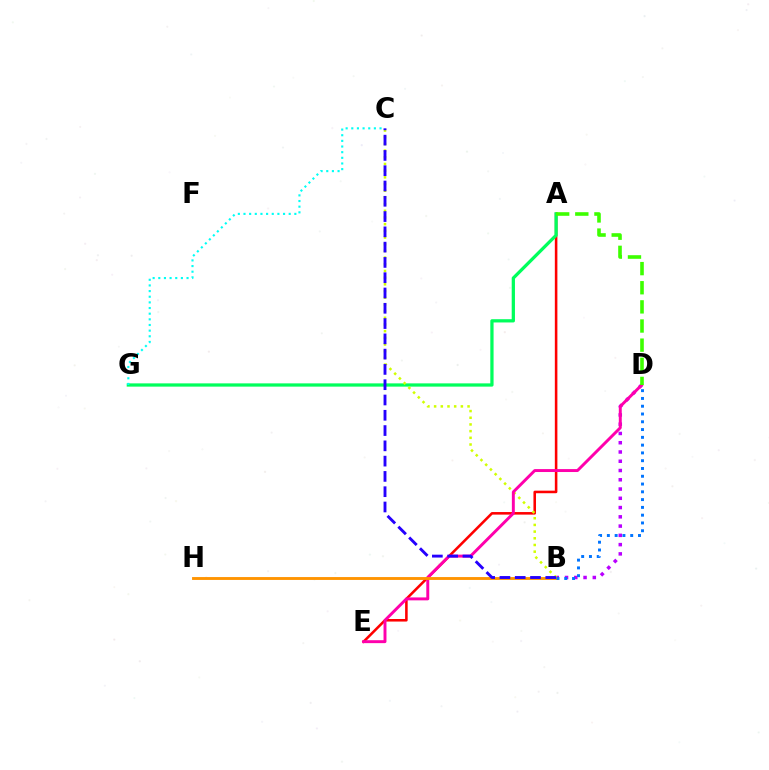{('A', 'E'): [{'color': '#ff0000', 'line_style': 'solid', 'thickness': 1.85}], ('B', 'D'): [{'color': '#b900ff', 'line_style': 'dotted', 'thickness': 2.52}, {'color': '#0074ff', 'line_style': 'dotted', 'thickness': 2.11}], ('A', 'G'): [{'color': '#00ff5c', 'line_style': 'solid', 'thickness': 2.35}], ('B', 'C'): [{'color': '#d1ff00', 'line_style': 'dotted', 'thickness': 1.82}, {'color': '#2500ff', 'line_style': 'dashed', 'thickness': 2.08}], ('D', 'E'): [{'color': '#ff00ac', 'line_style': 'solid', 'thickness': 2.12}], ('B', 'H'): [{'color': '#ff9400', 'line_style': 'solid', 'thickness': 2.07}], ('C', 'G'): [{'color': '#00fff6', 'line_style': 'dotted', 'thickness': 1.54}], ('A', 'D'): [{'color': '#3dff00', 'line_style': 'dashed', 'thickness': 2.6}]}